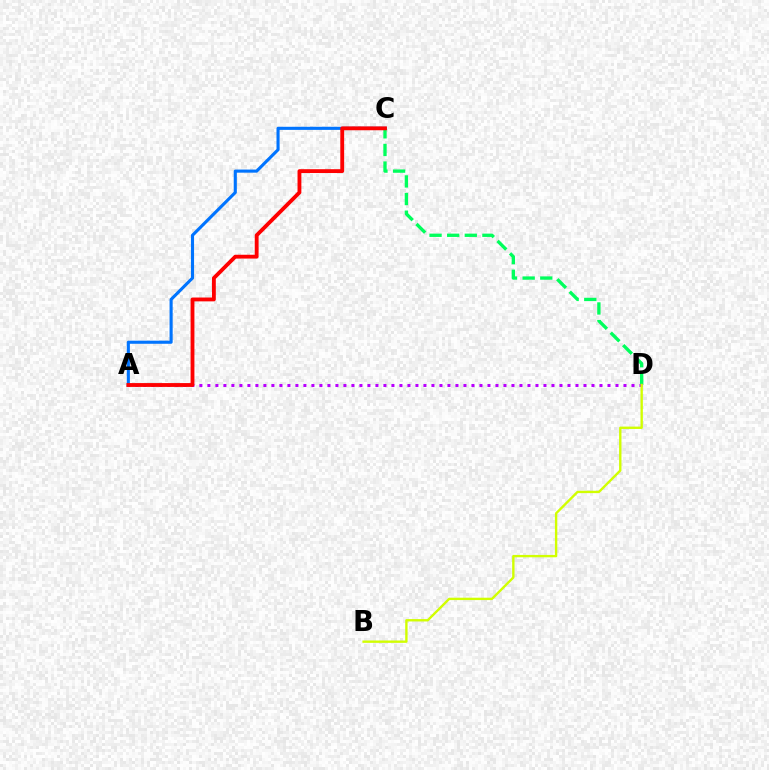{('C', 'D'): [{'color': '#00ff5c', 'line_style': 'dashed', 'thickness': 2.39}], ('A', 'C'): [{'color': '#0074ff', 'line_style': 'solid', 'thickness': 2.24}, {'color': '#ff0000', 'line_style': 'solid', 'thickness': 2.76}], ('A', 'D'): [{'color': '#b900ff', 'line_style': 'dotted', 'thickness': 2.17}], ('B', 'D'): [{'color': '#d1ff00', 'line_style': 'solid', 'thickness': 1.7}]}